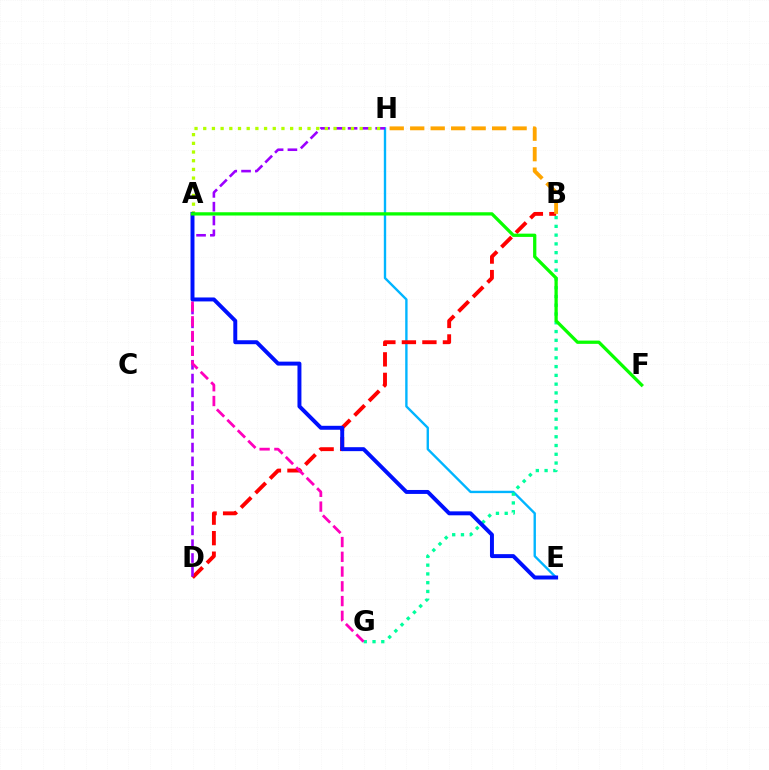{('E', 'H'): [{'color': '#00b5ff', 'line_style': 'solid', 'thickness': 1.71}], ('B', 'G'): [{'color': '#00ff9d', 'line_style': 'dotted', 'thickness': 2.38}], ('B', 'D'): [{'color': '#ff0000', 'line_style': 'dashed', 'thickness': 2.79}], ('D', 'H'): [{'color': '#9b00ff', 'line_style': 'dashed', 'thickness': 1.88}], ('A', 'H'): [{'color': '#b3ff00', 'line_style': 'dotted', 'thickness': 2.36}], ('B', 'H'): [{'color': '#ffa500', 'line_style': 'dashed', 'thickness': 2.78}], ('A', 'G'): [{'color': '#ff00bd', 'line_style': 'dashed', 'thickness': 2.01}], ('A', 'E'): [{'color': '#0010ff', 'line_style': 'solid', 'thickness': 2.85}], ('A', 'F'): [{'color': '#08ff00', 'line_style': 'solid', 'thickness': 2.35}]}